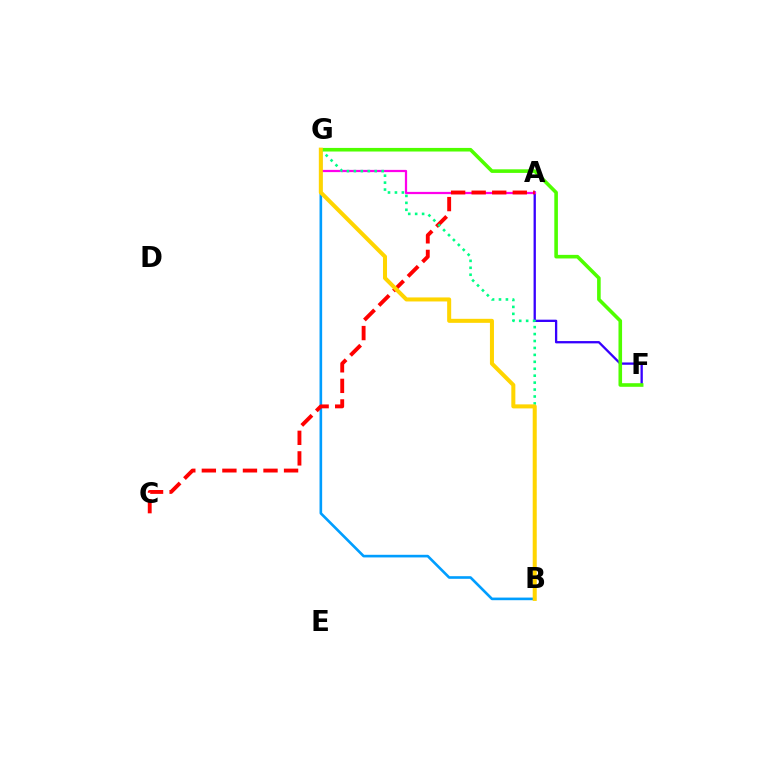{('B', 'G'): [{'color': '#009eff', 'line_style': 'solid', 'thickness': 1.89}, {'color': '#00ff86', 'line_style': 'dotted', 'thickness': 1.88}, {'color': '#ffd500', 'line_style': 'solid', 'thickness': 2.9}], ('A', 'F'): [{'color': '#3700ff', 'line_style': 'solid', 'thickness': 1.66}], ('A', 'G'): [{'color': '#ff00ed', 'line_style': 'solid', 'thickness': 1.61}], ('F', 'G'): [{'color': '#4fff00', 'line_style': 'solid', 'thickness': 2.59}], ('A', 'C'): [{'color': '#ff0000', 'line_style': 'dashed', 'thickness': 2.79}]}